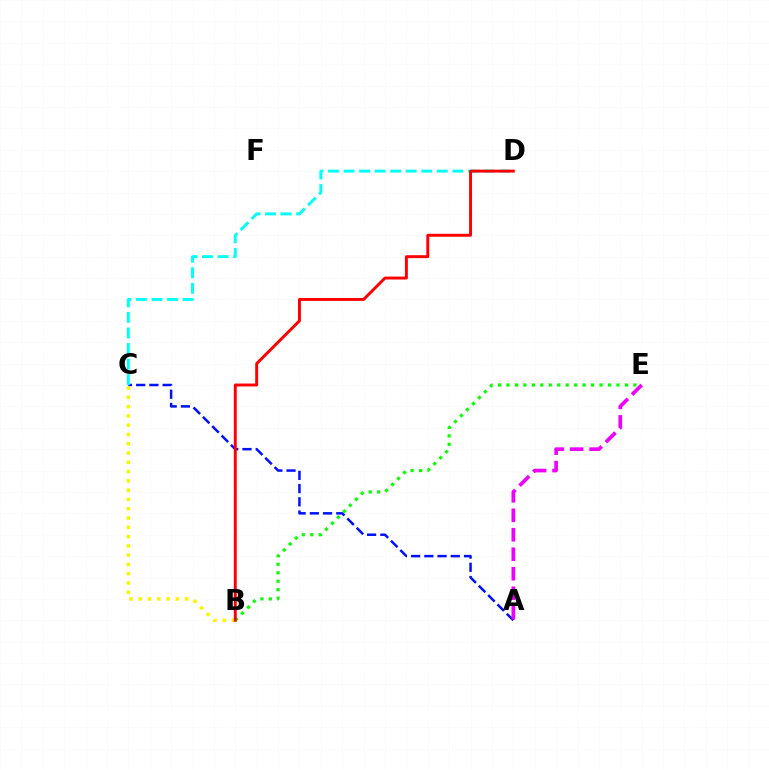{('B', 'E'): [{'color': '#08ff00', 'line_style': 'dotted', 'thickness': 2.3}], ('A', 'C'): [{'color': '#0010ff', 'line_style': 'dashed', 'thickness': 1.8}], ('C', 'D'): [{'color': '#00fff6', 'line_style': 'dashed', 'thickness': 2.11}], ('A', 'E'): [{'color': '#ee00ff', 'line_style': 'dashed', 'thickness': 2.65}], ('B', 'C'): [{'color': '#fcf500', 'line_style': 'dotted', 'thickness': 2.52}], ('B', 'D'): [{'color': '#ff0000', 'line_style': 'solid', 'thickness': 2.11}]}